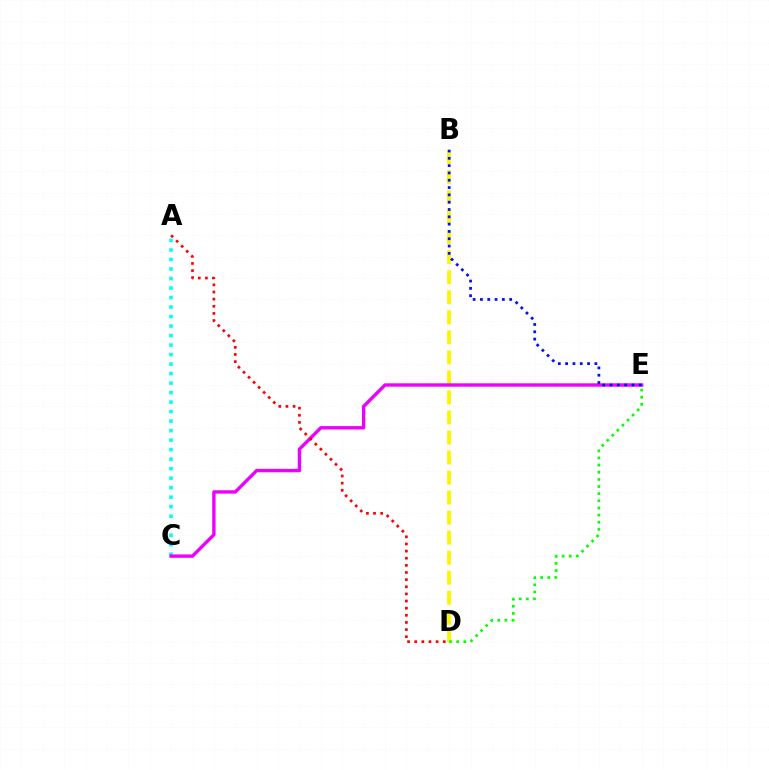{('A', 'C'): [{'color': '#00fff6', 'line_style': 'dotted', 'thickness': 2.58}], ('B', 'D'): [{'color': '#fcf500', 'line_style': 'dashed', 'thickness': 2.72}], ('C', 'E'): [{'color': '#ee00ff', 'line_style': 'solid', 'thickness': 2.43}], ('B', 'E'): [{'color': '#0010ff', 'line_style': 'dotted', 'thickness': 1.99}], ('D', 'E'): [{'color': '#08ff00', 'line_style': 'dotted', 'thickness': 1.94}], ('A', 'D'): [{'color': '#ff0000', 'line_style': 'dotted', 'thickness': 1.94}]}